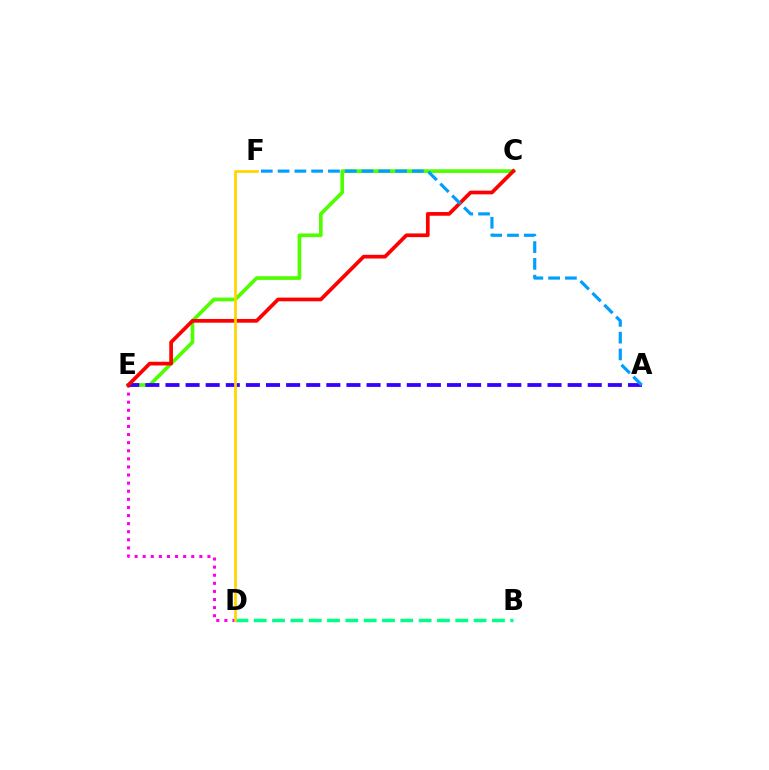{('D', 'E'): [{'color': '#ff00ed', 'line_style': 'dotted', 'thickness': 2.2}], ('B', 'D'): [{'color': '#00ff86', 'line_style': 'dashed', 'thickness': 2.49}], ('C', 'E'): [{'color': '#4fff00', 'line_style': 'solid', 'thickness': 2.64}, {'color': '#ff0000', 'line_style': 'solid', 'thickness': 2.67}], ('A', 'E'): [{'color': '#3700ff', 'line_style': 'dashed', 'thickness': 2.73}], ('A', 'F'): [{'color': '#009eff', 'line_style': 'dashed', 'thickness': 2.28}], ('D', 'F'): [{'color': '#ffd500', 'line_style': 'solid', 'thickness': 1.96}]}